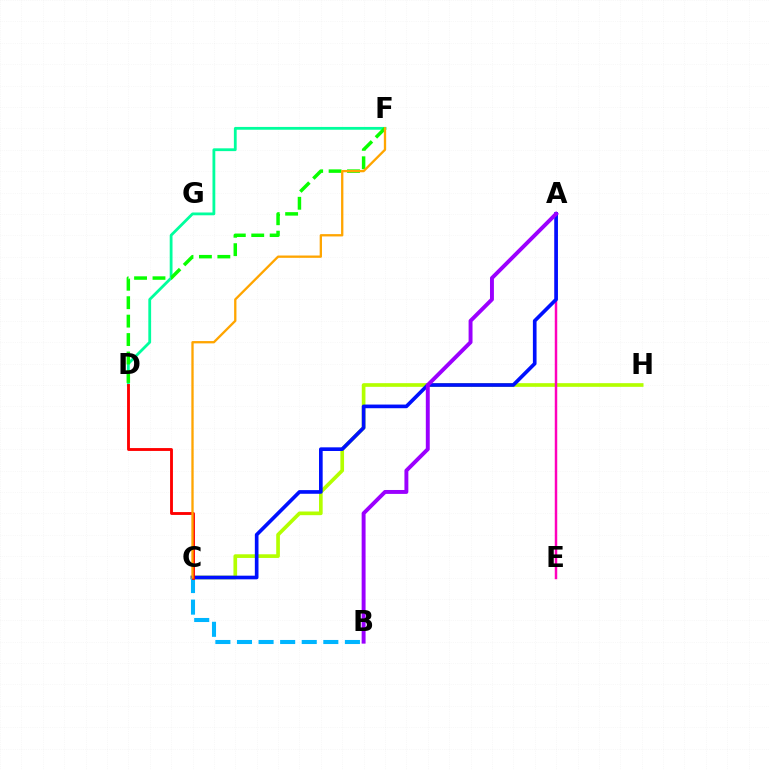{('C', 'H'): [{'color': '#b3ff00', 'line_style': 'solid', 'thickness': 2.64}], ('D', 'F'): [{'color': '#00ff9d', 'line_style': 'solid', 'thickness': 2.02}, {'color': '#08ff00', 'line_style': 'dashed', 'thickness': 2.5}], ('A', 'E'): [{'color': '#ff00bd', 'line_style': 'solid', 'thickness': 1.78}], ('A', 'C'): [{'color': '#0010ff', 'line_style': 'solid', 'thickness': 2.63}], ('A', 'B'): [{'color': '#9b00ff', 'line_style': 'solid', 'thickness': 2.82}], ('B', 'C'): [{'color': '#00b5ff', 'line_style': 'dashed', 'thickness': 2.93}], ('C', 'D'): [{'color': '#ff0000', 'line_style': 'solid', 'thickness': 2.06}], ('C', 'F'): [{'color': '#ffa500', 'line_style': 'solid', 'thickness': 1.66}]}